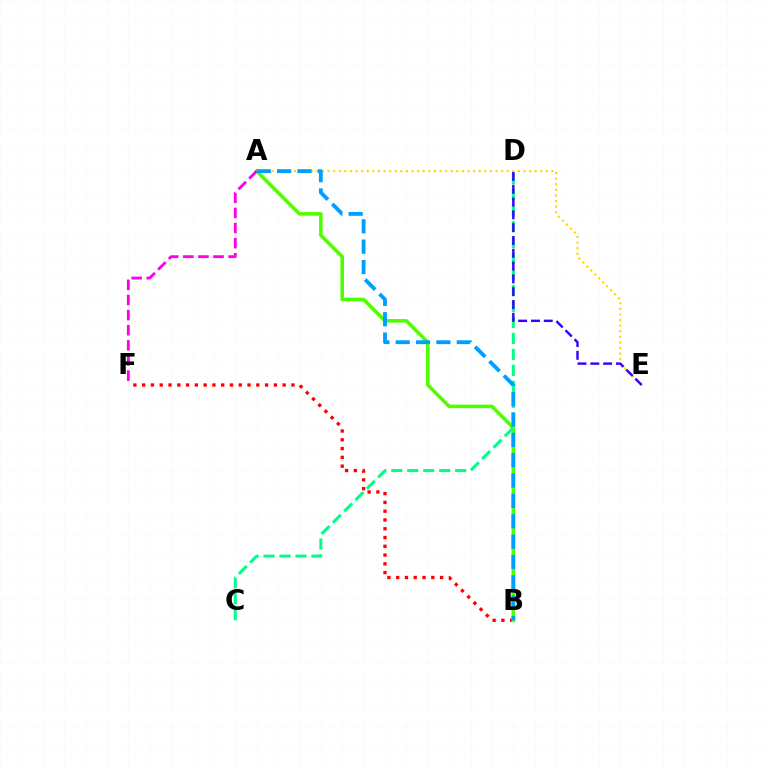{('B', 'F'): [{'color': '#ff0000', 'line_style': 'dotted', 'thickness': 2.39}], ('A', 'B'): [{'color': '#4fff00', 'line_style': 'solid', 'thickness': 2.57}, {'color': '#009eff', 'line_style': 'dashed', 'thickness': 2.77}], ('C', 'D'): [{'color': '#00ff86', 'line_style': 'dashed', 'thickness': 2.17}], ('A', 'E'): [{'color': '#ffd500', 'line_style': 'dotted', 'thickness': 1.52}], ('A', 'F'): [{'color': '#ff00ed', 'line_style': 'dashed', 'thickness': 2.05}], ('D', 'E'): [{'color': '#3700ff', 'line_style': 'dashed', 'thickness': 1.74}]}